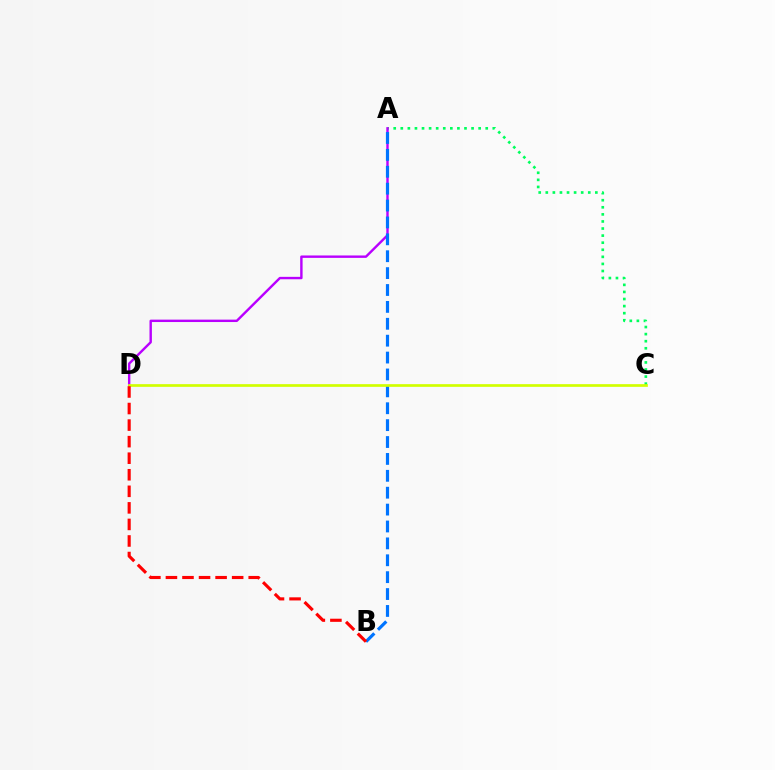{('A', 'C'): [{'color': '#00ff5c', 'line_style': 'dotted', 'thickness': 1.92}], ('A', 'D'): [{'color': '#b900ff', 'line_style': 'solid', 'thickness': 1.73}], ('A', 'B'): [{'color': '#0074ff', 'line_style': 'dashed', 'thickness': 2.29}], ('C', 'D'): [{'color': '#d1ff00', 'line_style': 'solid', 'thickness': 1.94}], ('B', 'D'): [{'color': '#ff0000', 'line_style': 'dashed', 'thickness': 2.25}]}